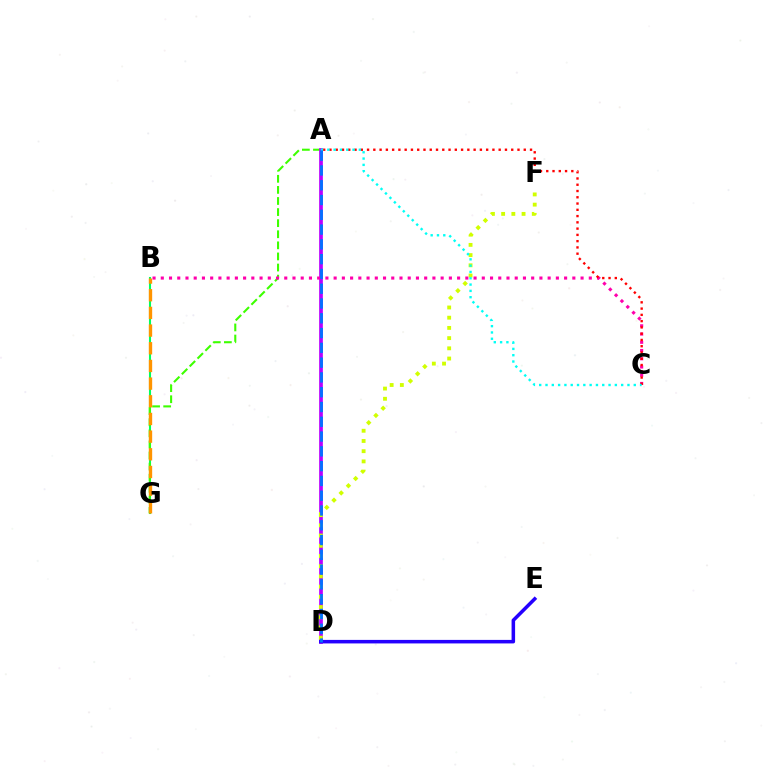{('B', 'G'): [{'color': '#00ff5c', 'line_style': 'solid', 'thickness': 1.5}, {'color': '#ff9400', 'line_style': 'dashed', 'thickness': 2.4}], ('A', 'G'): [{'color': '#3dff00', 'line_style': 'dashed', 'thickness': 1.51}], ('A', 'D'): [{'color': '#b900ff', 'line_style': 'solid', 'thickness': 2.67}, {'color': '#0074ff', 'line_style': 'dashed', 'thickness': 2.01}], ('B', 'C'): [{'color': '#ff00ac', 'line_style': 'dotted', 'thickness': 2.24}], ('D', 'F'): [{'color': '#d1ff00', 'line_style': 'dotted', 'thickness': 2.77}], ('A', 'C'): [{'color': '#ff0000', 'line_style': 'dotted', 'thickness': 1.7}, {'color': '#00fff6', 'line_style': 'dotted', 'thickness': 1.71}], ('D', 'E'): [{'color': '#2500ff', 'line_style': 'solid', 'thickness': 2.54}]}